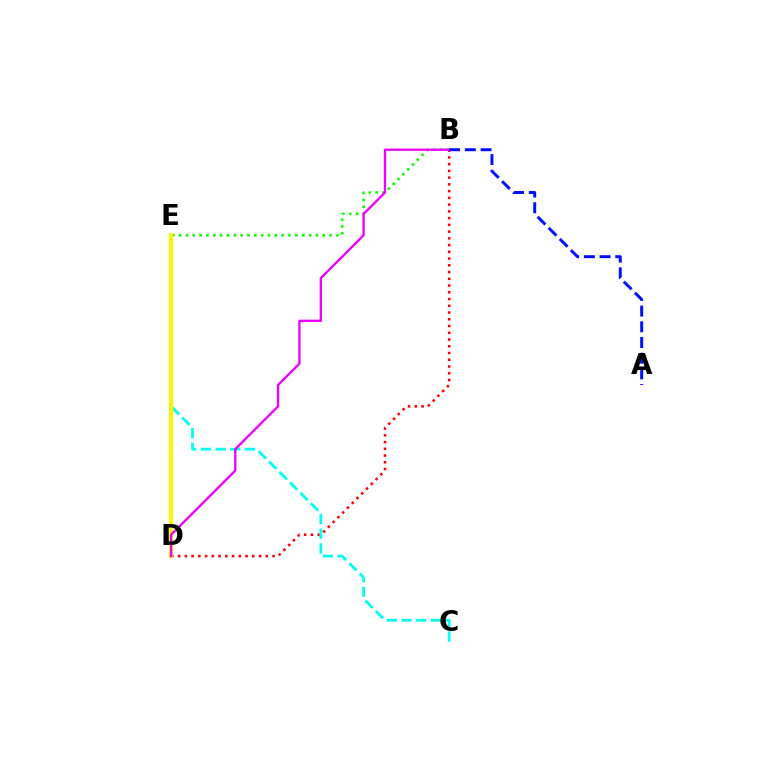{('B', 'E'): [{'color': '#08ff00', 'line_style': 'dotted', 'thickness': 1.86}], ('B', 'D'): [{'color': '#ff0000', 'line_style': 'dotted', 'thickness': 1.83}, {'color': '#ee00ff', 'line_style': 'solid', 'thickness': 1.68}], ('C', 'E'): [{'color': '#00fff6', 'line_style': 'dashed', 'thickness': 2.0}], ('D', 'E'): [{'color': '#fcf500', 'line_style': 'solid', 'thickness': 2.98}], ('A', 'B'): [{'color': '#0010ff', 'line_style': 'dashed', 'thickness': 2.13}]}